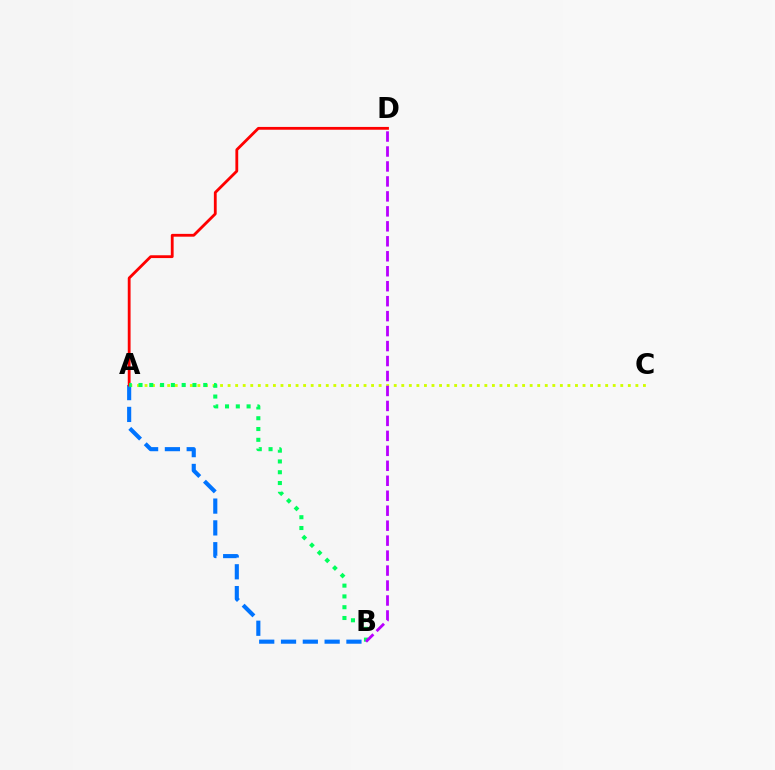{('A', 'C'): [{'color': '#d1ff00', 'line_style': 'dotted', 'thickness': 2.05}], ('A', 'B'): [{'color': '#0074ff', 'line_style': 'dashed', 'thickness': 2.96}, {'color': '#00ff5c', 'line_style': 'dotted', 'thickness': 2.93}], ('A', 'D'): [{'color': '#ff0000', 'line_style': 'solid', 'thickness': 2.02}], ('B', 'D'): [{'color': '#b900ff', 'line_style': 'dashed', 'thickness': 2.03}]}